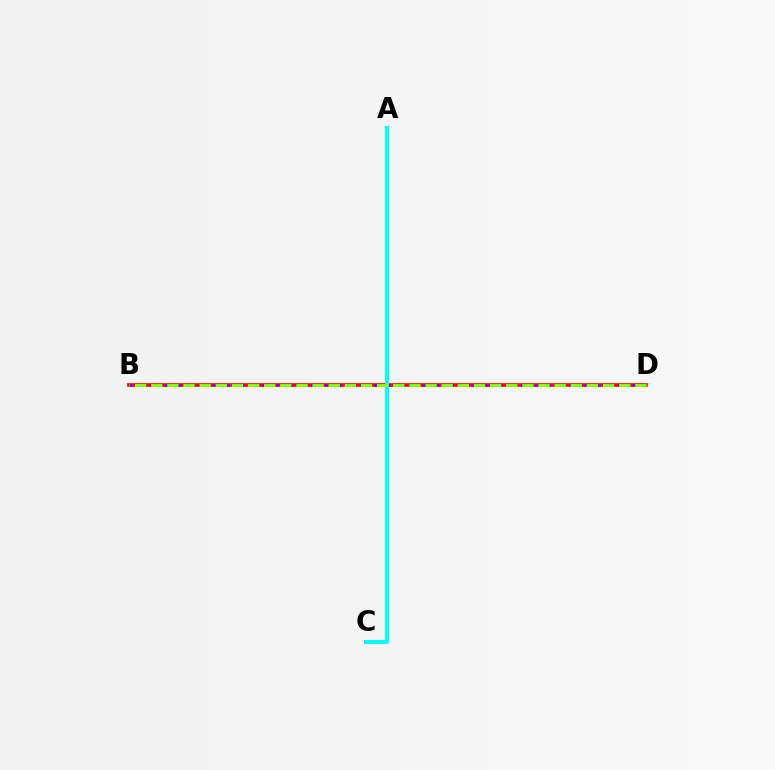{('B', 'D'): [{'color': '#ff0000', 'line_style': 'solid', 'thickness': 2.62}, {'color': '#7200ff', 'line_style': 'dotted', 'thickness': 1.9}, {'color': '#84ff00', 'line_style': 'dashed', 'thickness': 2.19}], ('A', 'C'): [{'color': '#00fff6', 'line_style': 'solid', 'thickness': 2.9}]}